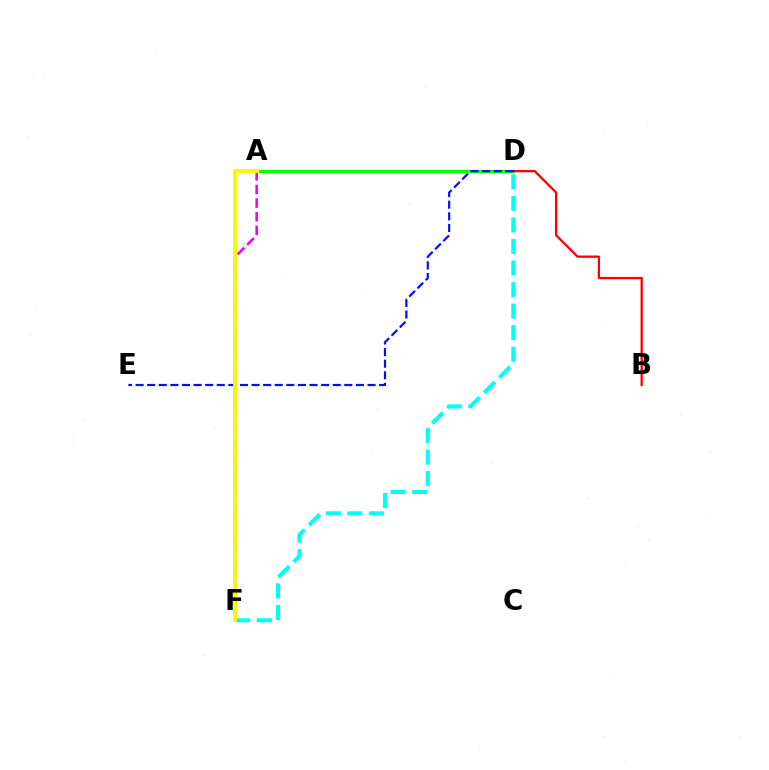{('A', 'F'): [{'color': '#ee00ff', 'line_style': 'dashed', 'thickness': 1.85}, {'color': '#fcf500', 'line_style': 'solid', 'thickness': 2.71}], ('A', 'D'): [{'color': '#08ff00', 'line_style': 'solid', 'thickness': 2.36}], ('B', 'D'): [{'color': '#ff0000', 'line_style': 'solid', 'thickness': 1.65}], ('D', 'F'): [{'color': '#00fff6', 'line_style': 'dashed', 'thickness': 2.93}], ('D', 'E'): [{'color': '#0010ff', 'line_style': 'dashed', 'thickness': 1.58}]}